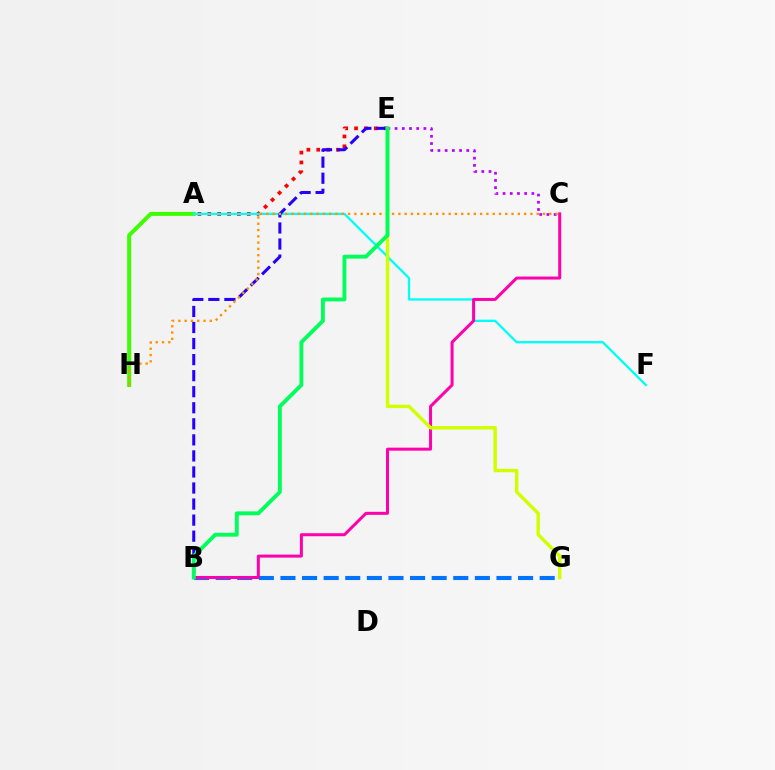{('C', 'E'): [{'color': '#b900ff', 'line_style': 'dotted', 'thickness': 1.96}], ('B', 'G'): [{'color': '#0074ff', 'line_style': 'dashed', 'thickness': 2.93}], ('A', 'H'): [{'color': '#3dff00', 'line_style': 'solid', 'thickness': 2.87}], ('A', 'E'): [{'color': '#ff0000', 'line_style': 'dotted', 'thickness': 2.68}], ('A', 'F'): [{'color': '#00fff6', 'line_style': 'solid', 'thickness': 1.67}], ('B', 'E'): [{'color': '#2500ff', 'line_style': 'dashed', 'thickness': 2.18}, {'color': '#00ff5c', 'line_style': 'solid', 'thickness': 2.79}], ('B', 'C'): [{'color': '#ff00ac', 'line_style': 'solid', 'thickness': 2.16}], ('C', 'H'): [{'color': '#ff9400', 'line_style': 'dotted', 'thickness': 1.71}], ('E', 'G'): [{'color': '#d1ff00', 'line_style': 'solid', 'thickness': 2.48}]}